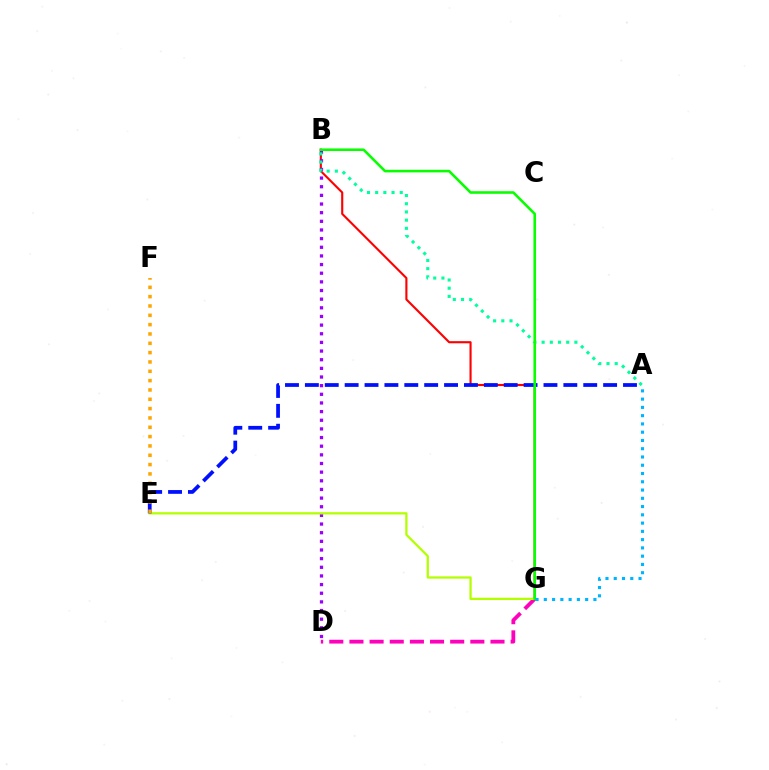{('B', 'G'): [{'color': '#ff0000', 'line_style': 'solid', 'thickness': 1.53}, {'color': '#08ff00', 'line_style': 'solid', 'thickness': 1.86}], ('B', 'D'): [{'color': '#9b00ff', 'line_style': 'dotted', 'thickness': 2.35}], ('A', 'B'): [{'color': '#00ff9d', 'line_style': 'dotted', 'thickness': 2.23}], ('D', 'G'): [{'color': '#ff00bd', 'line_style': 'dashed', 'thickness': 2.74}], ('E', 'G'): [{'color': '#b3ff00', 'line_style': 'solid', 'thickness': 1.63}], ('A', 'E'): [{'color': '#0010ff', 'line_style': 'dashed', 'thickness': 2.7}], ('A', 'G'): [{'color': '#00b5ff', 'line_style': 'dotted', 'thickness': 2.25}], ('E', 'F'): [{'color': '#ffa500', 'line_style': 'dotted', 'thickness': 2.53}]}